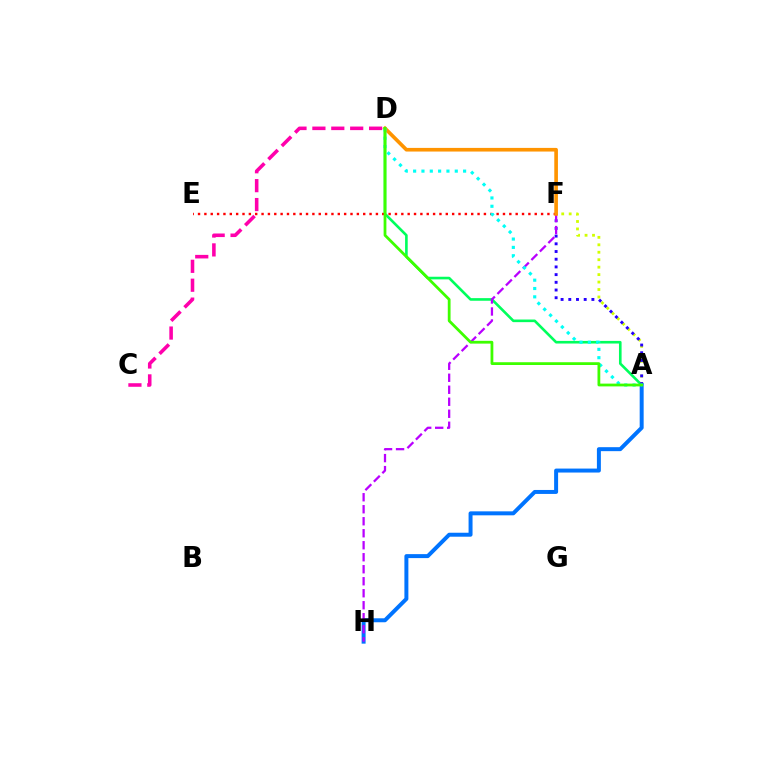{('C', 'D'): [{'color': '#ff00ac', 'line_style': 'dashed', 'thickness': 2.57}], ('A', 'D'): [{'color': '#00ff5c', 'line_style': 'solid', 'thickness': 1.89}, {'color': '#00fff6', 'line_style': 'dotted', 'thickness': 2.26}, {'color': '#3dff00', 'line_style': 'solid', 'thickness': 2.0}], ('A', 'F'): [{'color': '#d1ff00', 'line_style': 'dotted', 'thickness': 2.02}, {'color': '#2500ff', 'line_style': 'dotted', 'thickness': 2.09}], ('A', 'H'): [{'color': '#0074ff', 'line_style': 'solid', 'thickness': 2.86}], ('F', 'H'): [{'color': '#b900ff', 'line_style': 'dashed', 'thickness': 1.63}], ('E', 'F'): [{'color': '#ff0000', 'line_style': 'dotted', 'thickness': 1.73}], ('D', 'F'): [{'color': '#ff9400', 'line_style': 'solid', 'thickness': 2.63}]}